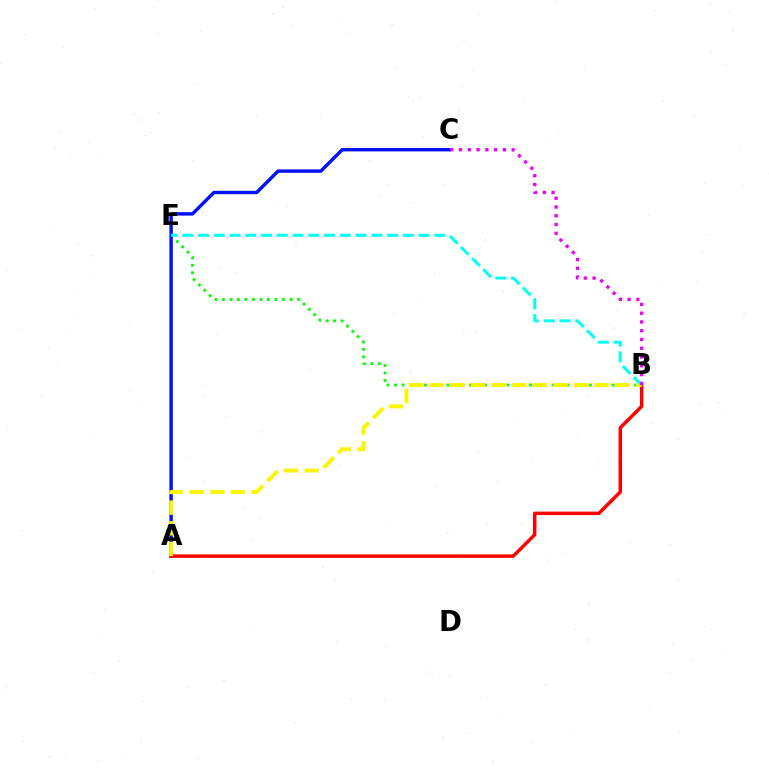{('B', 'E'): [{'color': '#08ff00', 'line_style': 'dotted', 'thickness': 2.04}, {'color': '#00fff6', 'line_style': 'dashed', 'thickness': 2.14}], ('A', 'C'): [{'color': '#0010ff', 'line_style': 'solid', 'thickness': 2.45}], ('A', 'B'): [{'color': '#ff0000', 'line_style': 'solid', 'thickness': 2.49}, {'color': '#fcf500', 'line_style': 'dashed', 'thickness': 2.8}], ('B', 'C'): [{'color': '#ee00ff', 'line_style': 'dotted', 'thickness': 2.38}]}